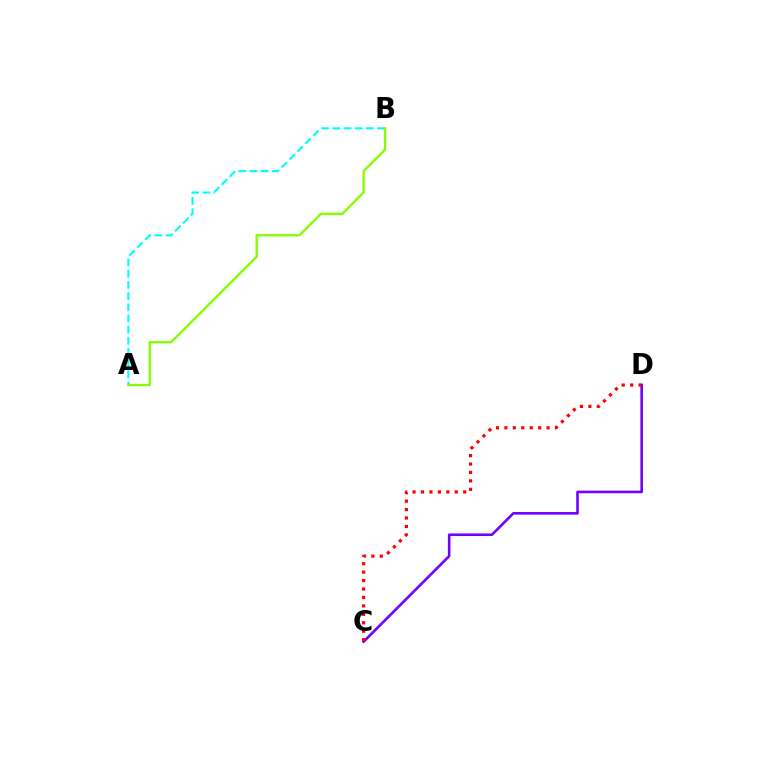{('A', 'B'): [{'color': '#00fff6', 'line_style': 'dashed', 'thickness': 1.52}, {'color': '#84ff00', 'line_style': 'solid', 'thickness': 1.69}], ('C', 'D'): [{'color': '#7200ff', 'line_style': 'solid', 'thickness': 1.87}, {'color': '#ff0000', 'line_style': 'dotted', 'thickness': 2.29}]}